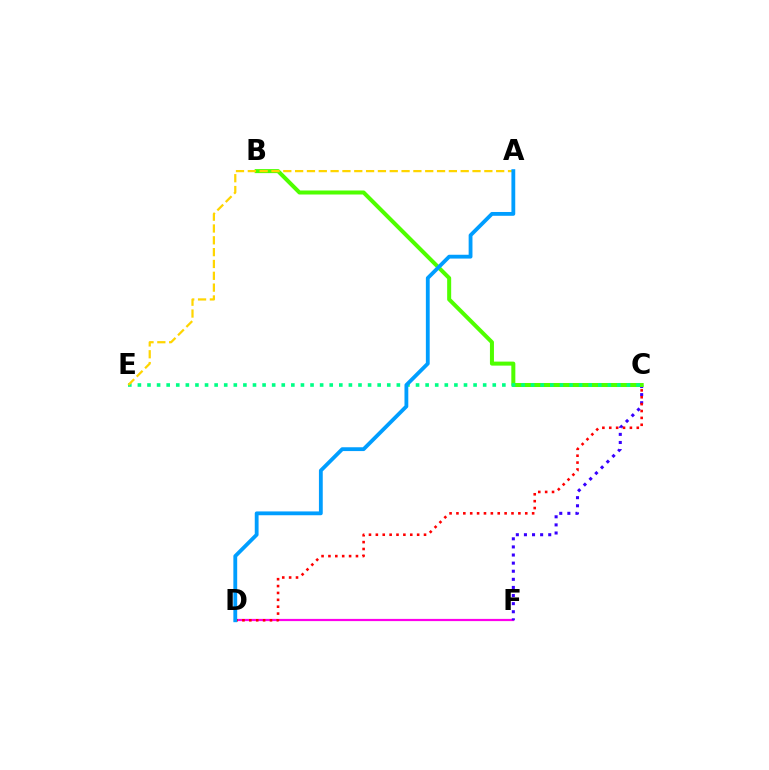{('D', 'F'): [{'color': '#ff00ed', 'line_style': 'solid', 'thickness': 1.59}], ('C', 'F'): [{'color': '#3700ff', 'line_style': 'dotted', 'thickness': 2.2}], ('B', 'C'): [{'color': '#4fff00', 'line_style': 'solid', 'thickness': 2.89}], ('C', 'E'): [{'color': '#00ff86', 'line_style': 'dotted', 'thickness': 2.61}], ('C', 'D'): [{'color': '#ff0000', 'line_style': 'dotted', 'thickness': 1.87}], ('A', 'E'): [{'color': '#ffd500', 'line_style': 'dashed', 'thickness': 1.61}], ('A', 'D'): [{'color': '#009eff', 'line_style': 'solid', 'thickness': 2.75}]}